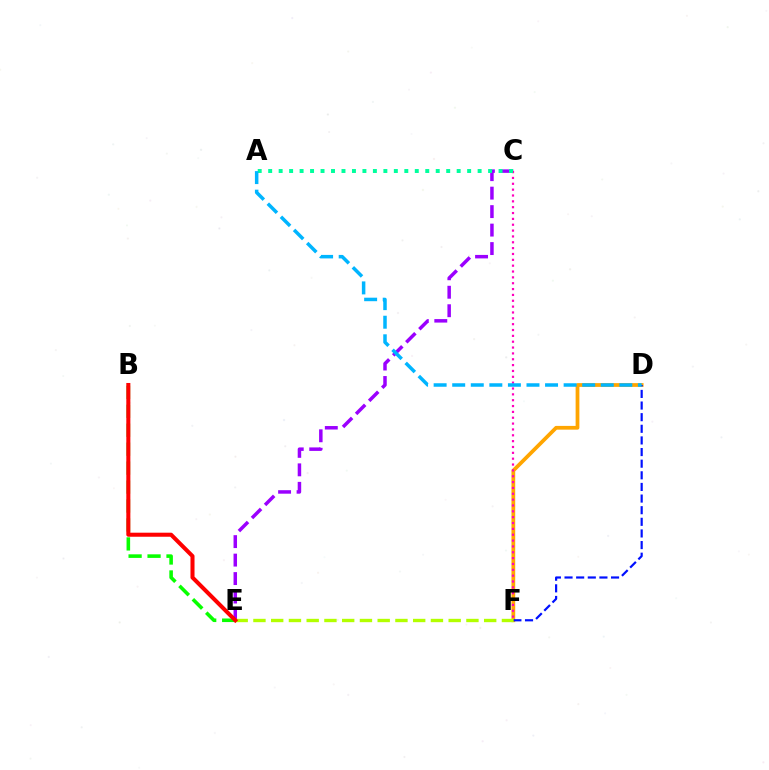{('C', 'E'): [{'color': '#9b00ff', 'line_style': 'dashed', 'thickness': 2.51}], ('D', 'F'): [{'color': '#ffa500', 'line_style': 'solid', 'thickness': 2.7}, {'color': '#0010ff', 'line_style': 'dashed', 'thickness': 1.58}], ('C', 'F'): [{'color': '#ff00bd', 'line_style': 'dotted', 'thickness': 1.59}], ('A', 'C'): [{'color': '#00ff9d', 'line_style': 'dotted', 'thickness': 2.85}], ('A', 'D'): [{'color': '#00b5ff', 'line_style': 'dashed', 'thickness': 2.52}], ('B', 'E'): [{'color': '#08ff00', 'line_style': 'dashed', 'thickness': 2.57}, {'color': '#ff0000', 'line_style': 'solid', 'thickness': 2.92}], ('E', 'F'): [{'color': '#b3ff00', 'line_style': 'dashed', 'thickness': 2.41}]}